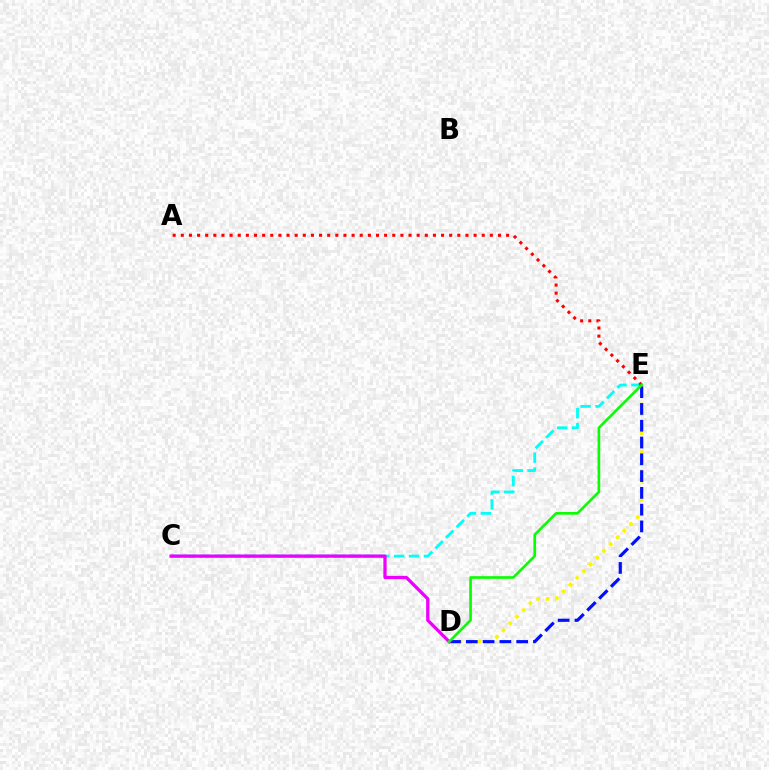{('D', 'E'): [{'color': '#fcf500', 'line_style': 'dotted', 'thickness': 2.59}, {'color': '#0010ff', 'line_style': 'dashed', 'thickness': 2.28}, {'color': '#08ff00', 'line_style': 'solid', 'thickness': 1.91}], ('C', 'E'): [{'color': '#00fff6', 'line_style': 'dashed', 'thickness': 2.03}], ('C', 'D'): [{'color': '#ee00ff', 'line_style': 'solid', 'thickness': 2.36}], ('A', 'E'): [{'color': '#ff0000', 'line_style': 'dotted', 'thickness': 2.21}]}